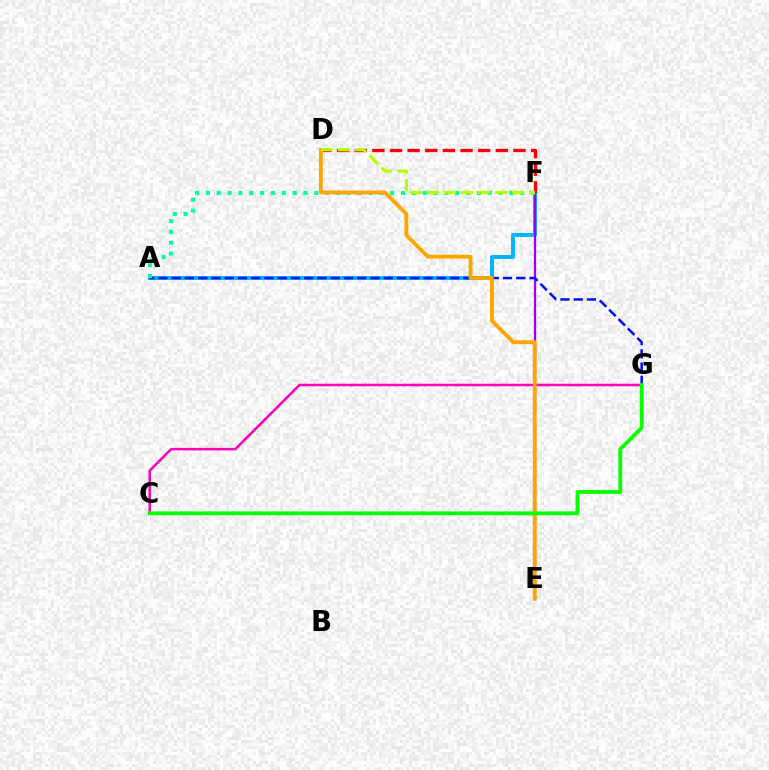{('A', 'F'): [{'color': '#00b5ff', 'line_style': 'solid', 'thickness': 2.86}, {'color': '#00ff9d', 'line_style': 'dotted', 'thickness': 2.94}], ('E', 'F'): [{'color': '#9b00ff', 'line_style': 'solid', 'thickness': 1.61}], ('A', 'G'): [{'color': '#0010ff', 'line_style': 'dashed', 'thickness': 1.8}], ('D', 'F'): [{'color': '#ff0000', 'line_style': 'dashed', 'thickness': 2.4}, {'color': '#b3ff00', 'line_style': 'dashed', 'thickness': 2.32}], ('C', 'G'): [{'color': '#ff00bd', 'line_style': 'solid', 'thickness': 1.81}, {'color': '#08ff00', 'line_style': 'solid', 'thickness': 2.75}], ('D', 'E'): [{'color': '#ffa500', 'line_style': 'solid', 'thickness': 2.78}]}